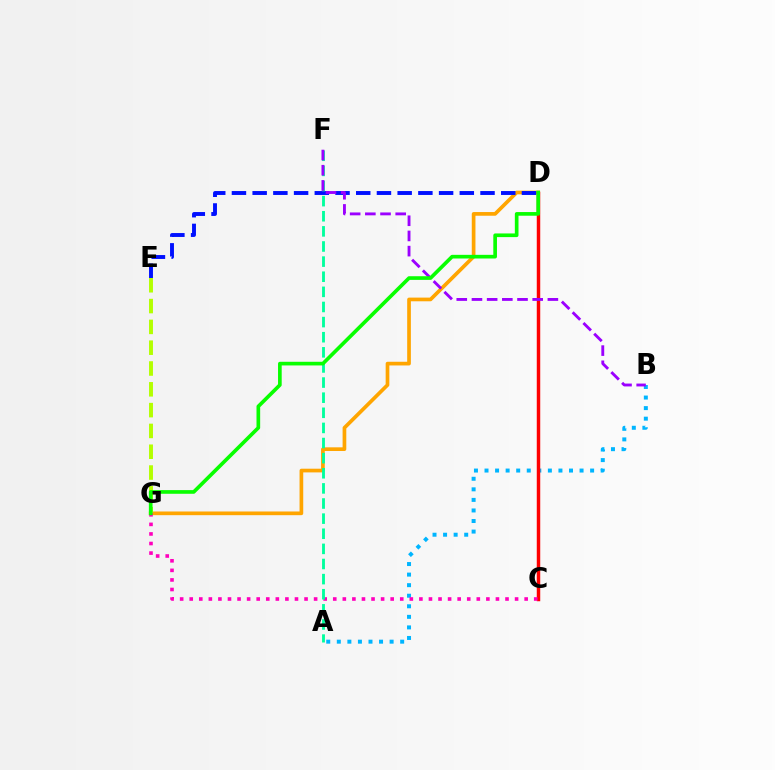{('D', 'G'): [{'color': '#ffa500', 'line_style': 'solid', 'thickness': 2.65}, {'color': '#08ff00', 'line_style': 'solid', 'thickness': 2.64}], ('E', 'G'): [{'color': '#b3ff00', 'line_style': 'dashed', 'thickness': 2.83}], ('A', 'B'): [{'color': '#00b5ff', 'line_style': 'dotted', 'thickness': 2.87}], ('C', 'D'): [{'color': '#ff0000', 'line_style': 'solid', 'thickness': 2.49}], ('D', 'E'): [{'color': '#0010ff', 'line_style': 'dashed', 'thickness': 2.81}], ('C', 'G'): [{'color': '#ff00bd', 'line_style': 'dotted', 'thickness': 2.6}], ('A', 'F'): [{'color': '#00ff9d', 'line_style': 'dashed', 'thickness': 2.05}], ('B', 'F'): [{'color': '#9b00ff', 'line_style': 'dashed', 'thickness': 2.06}]}